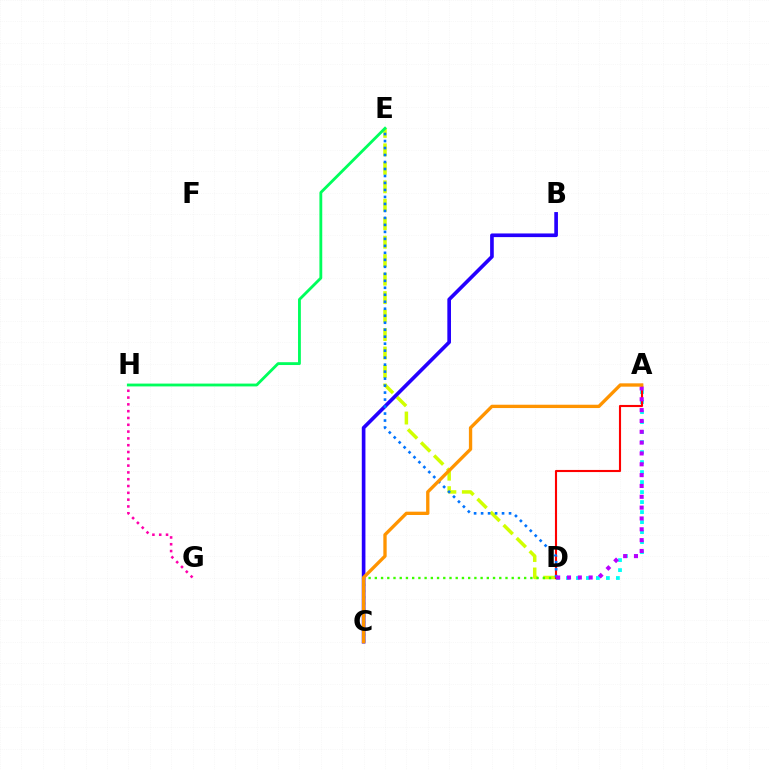{('D', 'E'): [{'color': '#d1ff00', 'line_style': 'dashed', 'thickness': 2.51}, {'color': '#0074ff', 'line_style': 'dotted', 'thickness': 1.9}], ('C', 'D'): [{'color': '#3dff00', 'line_style': 'dotted', 'thickness': 1.69}], ('B', 'C'): [{'color': '#2500ff', 'line_style': 'solid', 'thickness': 2.63}], ('A', 'D'): [{'color': '#00fff6', 'line_style': 'dotted', 'thickness': 2.72}, {'color': '#ff0000', 'line_style': 'solid', 'thickness': 1.53}, {'color': '#b900ff', 'line_style': 'dotted', 'thickness': 2.94}], ('G', 'H'): [{'color': '#ff00ac', 'line_style': 'dotted', 'thickness': 1.85}], ('E', 'H'): [{'color': '#00ff5c', 'line_style': 'solid', 'thickness': 2.04}], ('A', 'C'): [{'color': '#ff9400', 'line_style': 'solid', 'thickness': 2.4}]}